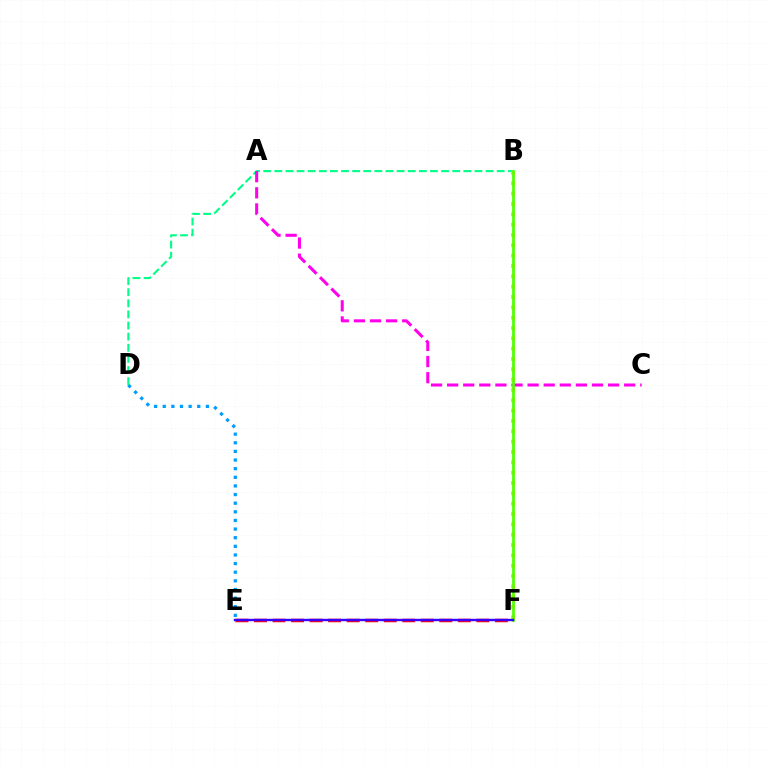{('D', 'E'): [{'color': '#009eff', 'line_style': 'dotted', 'thickness': 2.34}], ('B', 'D'): [{'color': '#00ff86', 'line_style': 'dashed', 'thickness': 1.51}], ('E', 'F'): [{'color': '#ff0000', 'line_style': 'dashed', 'thickness': 2.52}, {'color': '#3700ff', 'line_style': 'solid', 'thickness': 1.73}], ('B', 'F'): [{'color': '#ffd500', 'line_style': 'dotted', 'thickness': 2.81}, {'color': '#4fff00', 'line_style': 'solid', 'thickness': 1.96}], ('A', 'C'): [{'color': '#ff00ed', 'line_style': 'dashed', 'thickness': 2.19}]}